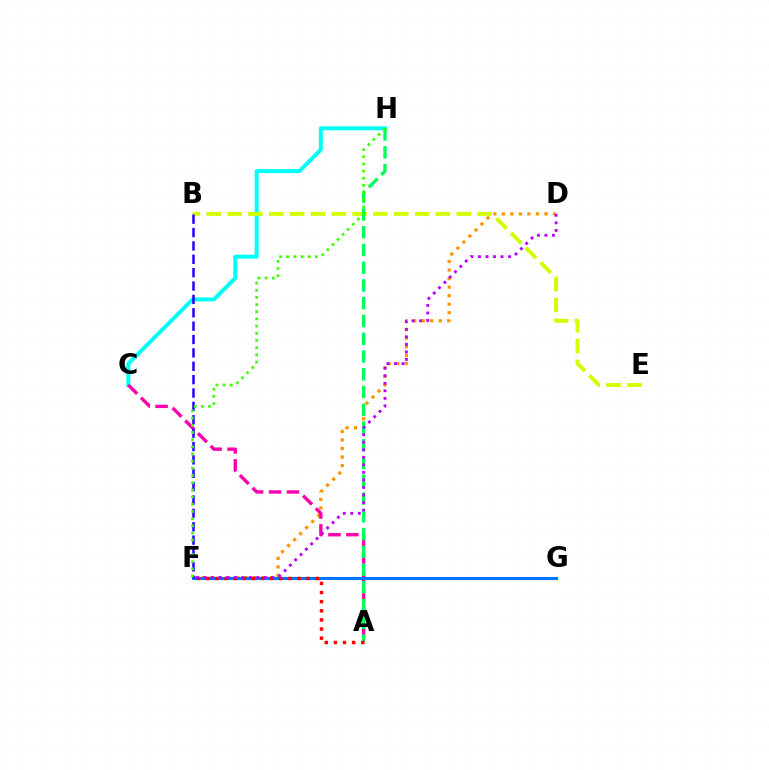{('D', 'F'): [{'color': '#ff9400', 'line_style': 'dotted', 'thickness': 2.32}, {'color': '#b900ff', 'line_style': 'dotted', 'thickness': 2.05}], ('C', 'H'): [{'color': '#00fff6', 'line_style': 'solid', 'thickness': 2.85}], ('A', 'C'): [{'color': '#ff00ac', 'line_style': 'dashed', 'thickness': 2.44}], ('B', 'E'): [{'color': '#d1ff00', 'line_style': 'dashed', 'thickness': 2.83}], ('A', 'H'): [{'color': '#00ff5c', 'line_style': 'dashed', 'thickness': 2.41}], ('F', 'G'): [{'color': '#0074ff', 'line_style': 'solid', 'thickness': 2.22}], ('A', 'F'): [{'color': '#ff0000', 'line_style': 'dotted', 'thickness': 2.48}], ('B', 'F'): [{'color': '#2500ff', 'line_style': 'dashed', 'thickness': 1.82}], ('F', 'H'): [{'color': '#3dff00', 'line_style': 'dotted', 'thickness': 1.95}]}